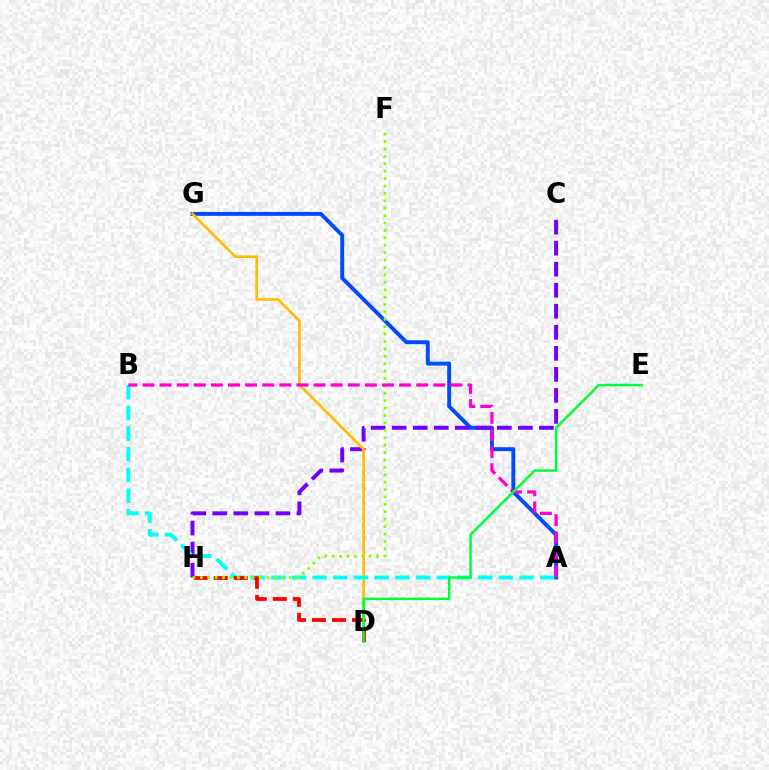{('A', 'G'): [{'color': '#004bff', 'line_style': 'solid', 'thickness': 2.82}], ('C', 'H'): [{'color': '#7200ff', 'line_style': 'dashed', 'thickness': 2.86}], ('D', 'G'): [{'color': '#ffbd00', 'line_style': 'solid', 'thickness': 1.91}], ('A', 'B'): [{'color': '#00fff6', 'line_style': 'dashed', 'thickness': 2.81}, {'color': '#ff00cf', 'line_style': 'dashed', 'thickness': 2.32}], ('D', 'H'): [{'color': '#ff0000', 'line_style': 'dashed', 'thickness': 2.72}], ('F', 'H'): [{'color': '#84ff00', 'line_style': 'dotted', 'thickness': 2.01}], ('D', 'E'): [{'color': '#00ff39', 'line_style': 'solid', 'thickness': 1.8}]}